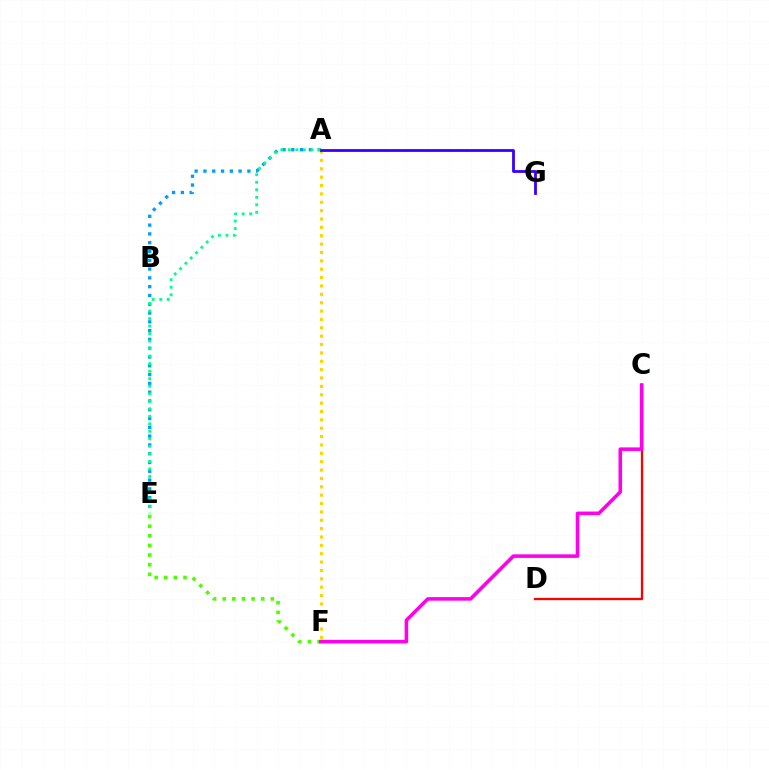{('A', 'F'): [{'color': '#ffd500', 'line_style': 'dotted', 'thickness': 2.27}], ('E', 'F'): [{'color': '#4fff00', 'line_style': 'dotted', 'thickness': 2.61}], ('A', 'E'): [{'color': '#009eff', 'line_style': 'dotted', 'thickness': 2.39}, {'color': '#00ff86', 'line_style': 'dotted', 'thickness': 2.04}], ('A', 'G'): [{'color': '#3700ff', 'line_style': 'solid', 'thickness': 2.01}], ('C', 'D'): [{'color': '#ff0000', 'line_style': 'solid', 'thickness': 1.64}], ('C', 'F'): [{'color': '#ff00ed', 'line_style': 'solid', 'thickness': 2.57}]}